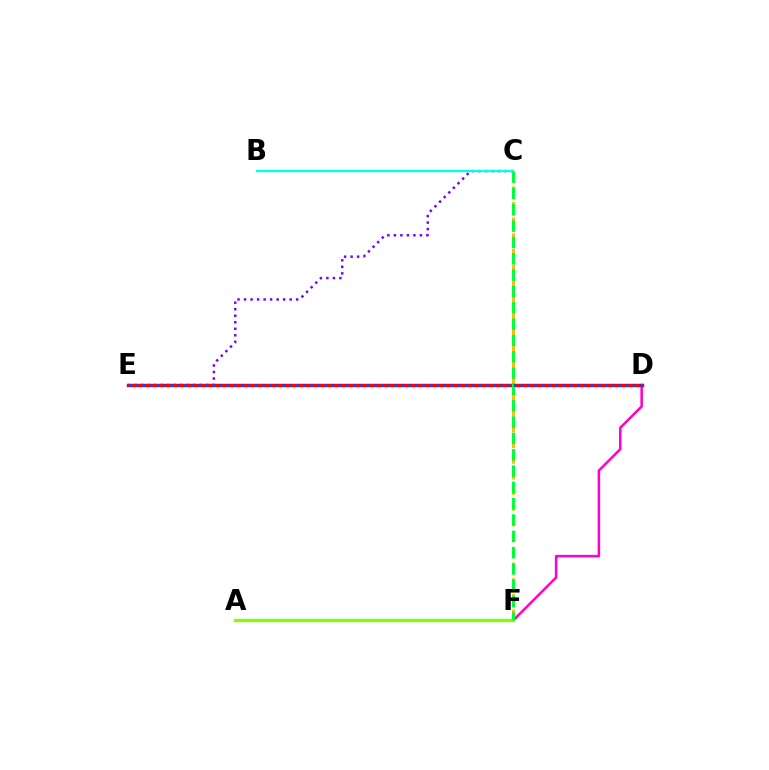{('A', 'D'): [{'color': '#ff00cf', 'line_style': 'solid', 'thickness': 1.82}], ('A', 'F'): [{'color': '#84ff00', 'line_style': 'solid', 'thickness': 2.36}], ('C', 'F'): [{'color': '#ffbd00', 'line_style': 'dashed', 'thickness': 2.13}, {'color': '#00ff39', 'line_style': 'dashed', 'thickness': 2.22}], ('C', 'E'): [{'color': '#7200ff', 'line_style': 'dotted', 'thickness': 1.77}], ('D', 'E'): [{'color': '#ff0000', 'line_style': 'solid', 'thickness': 2.49}, {'color': '#004bff', 'line_style': 'dotted', 'thickness': 1.9}], ('B', 'C'): [{'color': '#00fff6', 'line_style': 'solid', 'thickness': 1.67}]}